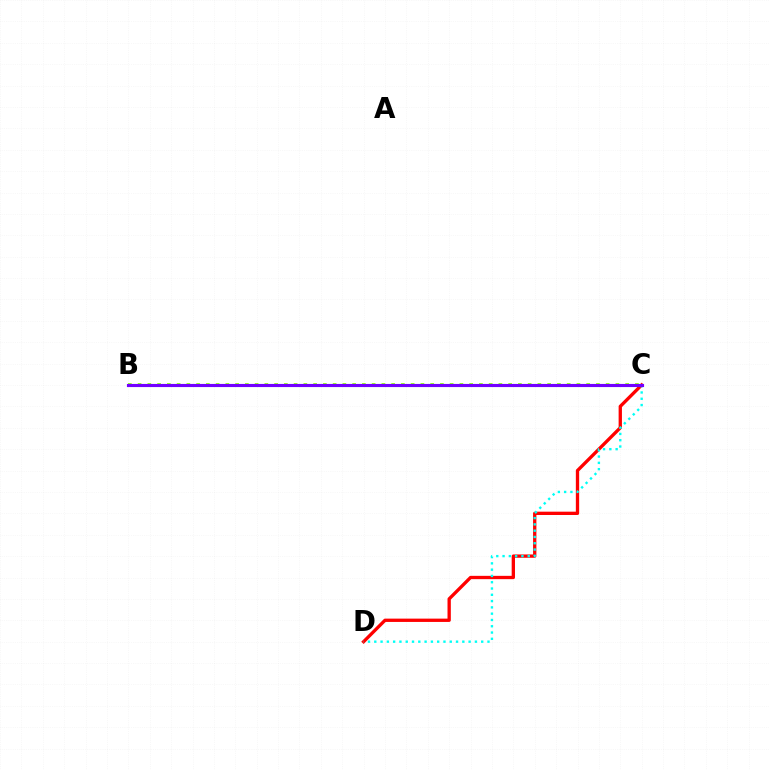{('C', 'D'): [{'color': '#ff0000', 'line_style': 'solid', 'thickness': 2.39}, {'color': '#00fff6', 'line_style': 'dotted', 'thickness': 1.71}], ('B', 'C'): [{'color': '#84ff00', 'line_style': 'dotted', 'thickness': 2.65}, {'color': '#7200ff', 'line_style': 'solid', 'thickness': 2.25}]}